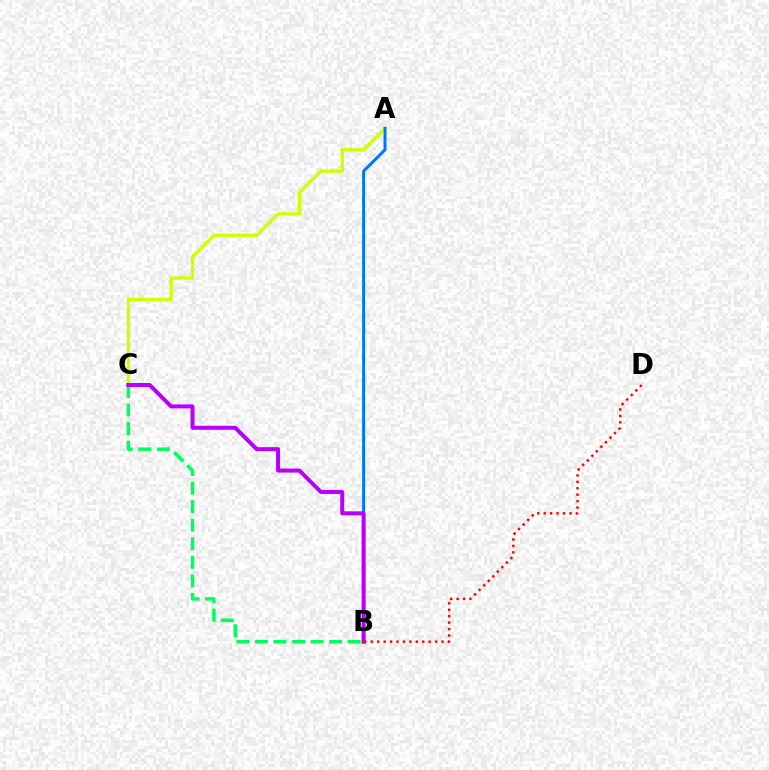{('A', 'C'): [{'color': '#d1ff00', 'line_style': 'solid', 'thickness': 2.37}], ('A', 'B'): [{'color': '#0074ff', 'line_style': 'solid', 'thickness': 2.12}], ('B', 'C'): [{'color': '#00ff5c', 'line_style': 'dashed', 'thickness': 2.52}, {'color': '#b900ff', 'line_style': 'solid', 'thickness': 2.89}], ('B', 'D'): [{'color': '#ff0000', 'line_style': 'dotted', 'thickness': 1.75}]}